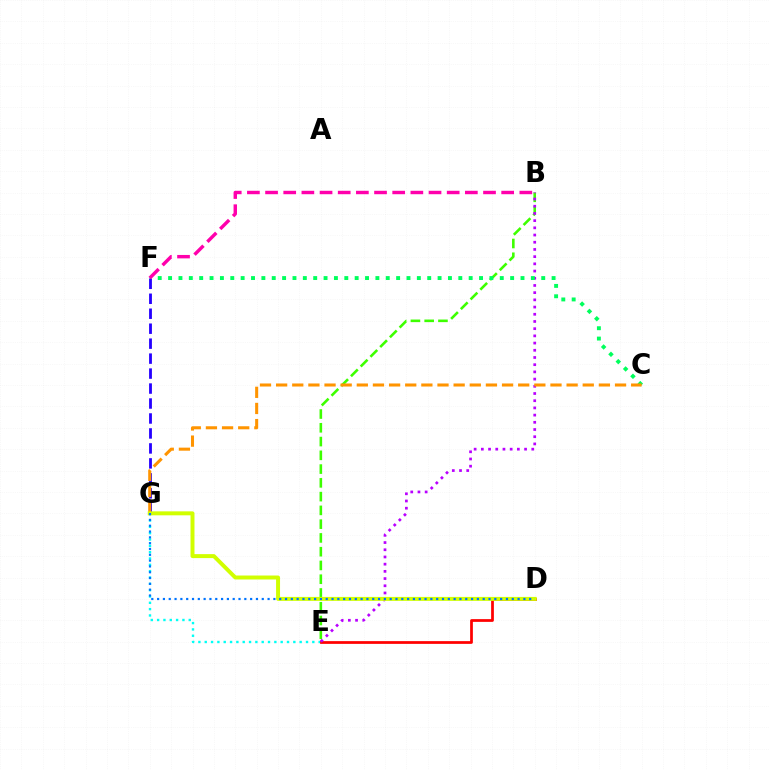{('E', 'G'): [{'color': '#00fff6', 'line_style': 'dotted', 'thickness': 1.72}], ('B', 'E'): [{'color': '#3dff00', 'line_style': 'dashed', 'thickness': 1.87}, {'color': '#b900ff', 'line_style': 'dotted', 'thickness': 1.96}], ('D', 'E'): [{'color': '#ff0000', 'line_style': 'solid', 'thickness': 1.97}], ('C', 'F'): [{'color': '#00ff5c', 'line_style': 'dotted', 'thickness': 2.82}], ('F', 'G'): [{'color': '#2500ff', 'line_style': 'dashed', 'thickness': 2.03}], ('C', 'G'): [{'color': '#ff9400', 'line_style': 'dashed', 'thickness': 2.19}], ('D', 'G'): [{'color': '#d1ff00', 'line_style': 'solid', 'thickness': 2.85}, {'color': '#0074ff', 'line_style': 'dotted', 'thickness': 1.58}], ('B', 'F'): [{'color': '#ff00ac', 'line_style': 'dashed', 'thickness': 2.47}]}